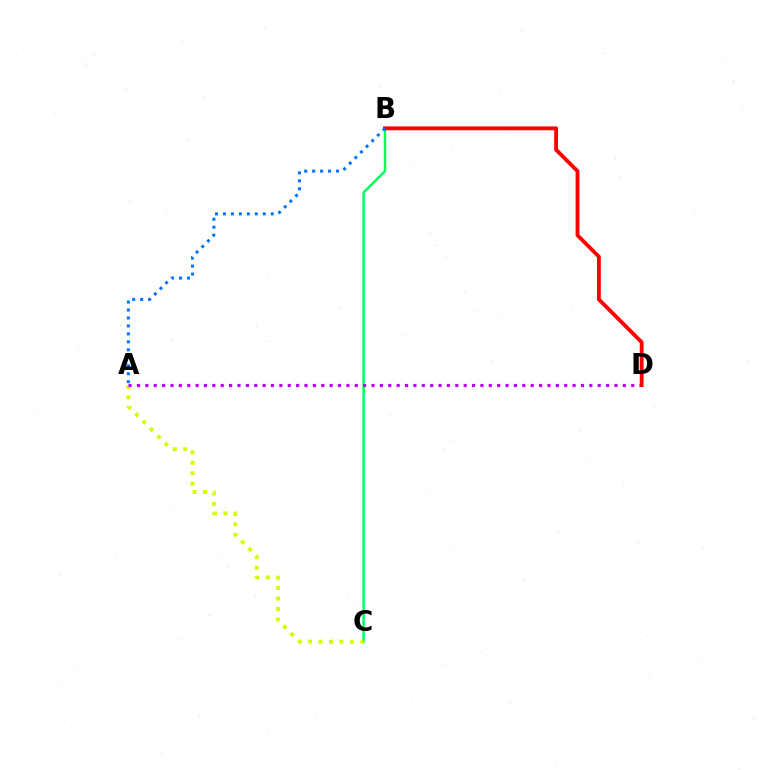{('B', 'C'): [{'color': '#00ff5c', 'line_style': 'solid', 'thickness': 1.74}], ('A', 'C'): [{'color': '#d1ff00', 'line_style': 'dotted', 'thickness': 2.84}], ('A', 'D'): [{'color': '#b900ff', 'line_style': 'dotted', 'thickness': 2.28}], ('B', 'D'): [{'color': '#ff0000', 'line_style': 'solid', 'thickness': 2.76}], ('A', 'B'): [{'color': '#0074ff', 'line_style': 'dotted', 'thickness': 2.16}]}